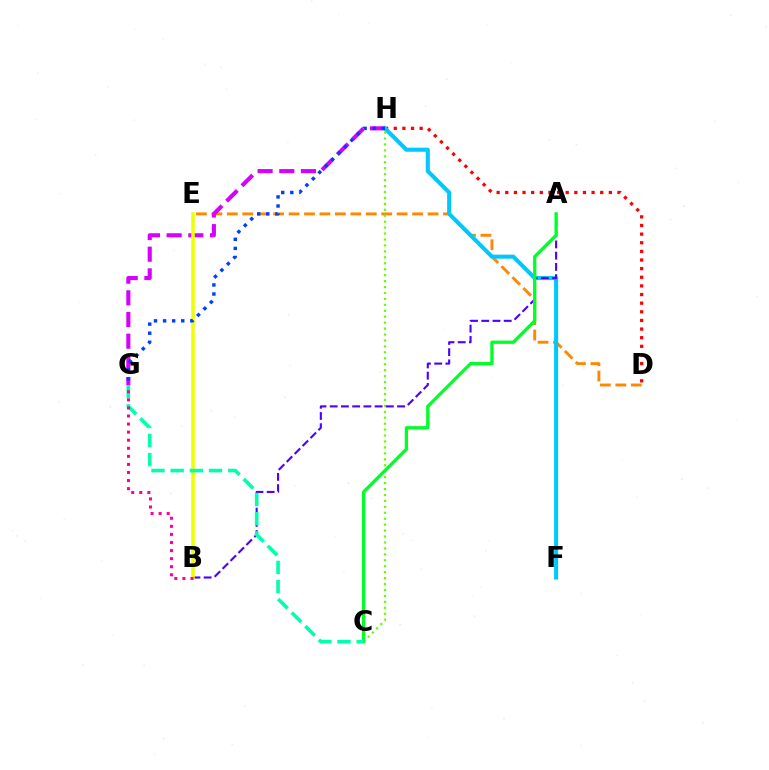{('D', 'H'): [{'color': '#ff0000', 'line_style': 'dotted', 'thickness': 2.34}], ('D', 'E'): [{'color': '#ff8800', 'line_style': 'dashed', 'thickness': 2.1}], ('C', 'H'): [{'color': '#66ff00', 'line_style': 'dotted', 'thickness': 1.61}], ('G', 'H'): [{'color': '#d600ff', 'line_style': 'dashed', 'thickness': 2.94}, {'color': '#003fff', 'line_style': 'dotted', 'thickness': 2.47}], ('F', 'H'): [{'color': '#00c7ff', 'line_style': 'solid', 'thickness': 2.92}], ('A', 'B'): [{'color': '#4f00ff', 'line_style': 'dashed', 'thickness': 1.53}], ('B', 'E'): [{'color': '#eeff00', 'line_style': 'solid', 'thickness': 2.52}], ('A', 'C'): [{'color': '#00ff27', 'line_style': 'solid', 'thickness': 2.35}], ('C', 'G'): [{'color': '#00ffaf', 'line_style': 'dashed', 'thickness': 2.61}], ('B', 'G'): [{'color': '#ff00a0', 'line_style': 'dotted', 'thickness': 2.19}]}